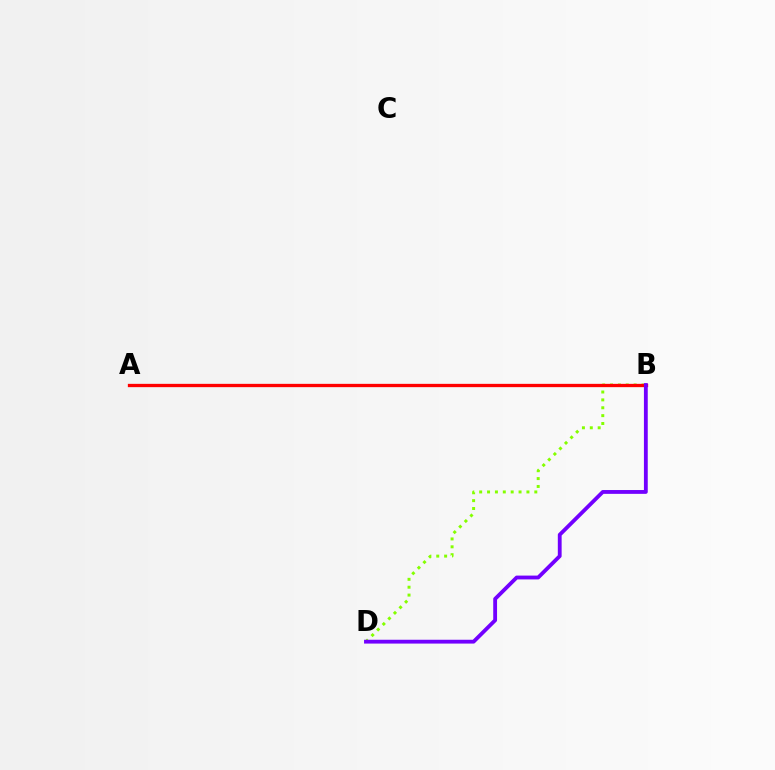{('A', 'B'): [{'color': '#00fff6', 'line_style': 'dashed', 'thickness': 1.91}, {'color': '#ff0000', 'line_style': 'solid', 'thickness': 2.38}], ('B', 'D'): [{'color': '#84ff00', 'line_style': 'dotted', 'thickness': 2.14}, {'color': '#7200ff', 'line_style': 'solid', 'thickness': 2.75}]}